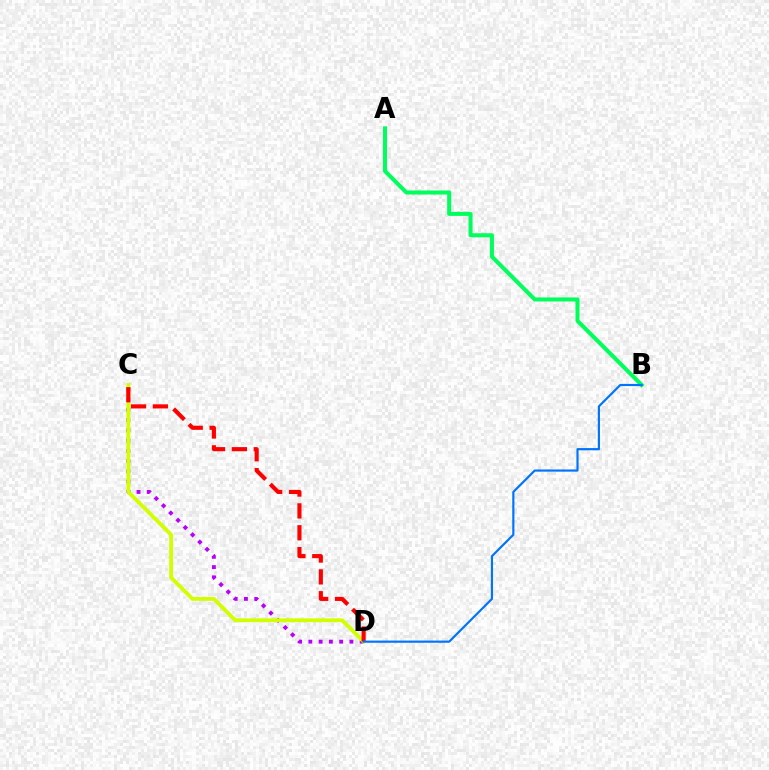{('A', 'B'): [{'color': '#00ff5c', 'line_style': 'solid', 'thickness': 2.9}], ('C', 'D'): [{'color': '#b900ff', 'line_style': 'dotted', 'thickness': 2.79}, {'color': '#d1ff00', 'line_style': 'solid', 'thickness': 2.76}, {'color': '#ff0000', 'line_style': 'dashed', 'thickness': 2.97}], ('B', 'D'): [{'color': '#0074ff', 'line_style': 'solid', 'thickness': 1.57}]}